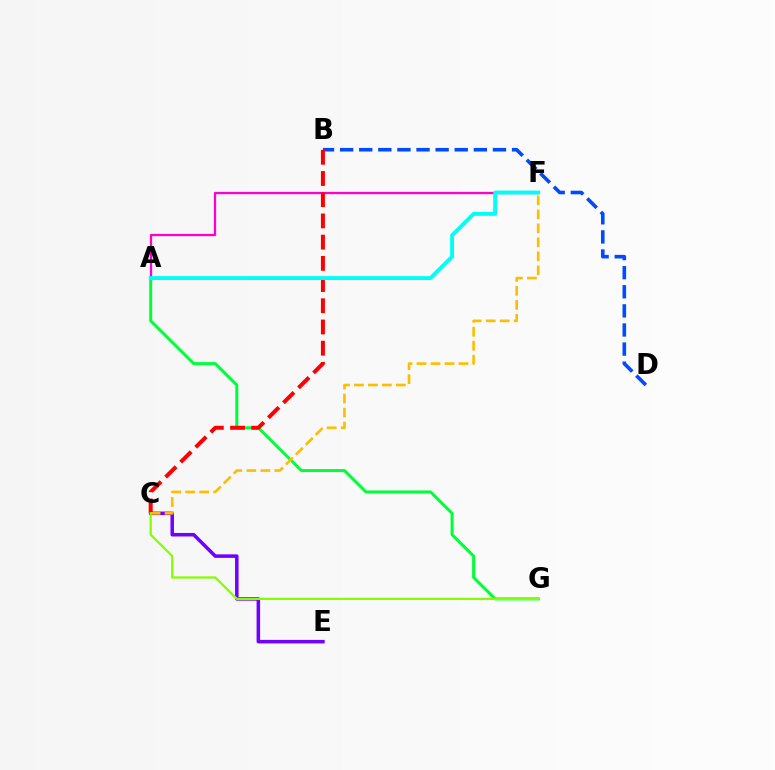{('A', 'G'): [{'color': '#00ff39', 'line_style': 'solid', 'thickness': 2.16}], ('C', 'E'): [{'color': '#7200ff', 'line_style': 'solid', 'thickness': 2.54}], ('A', 'F'): [{'color': '#ff00cf', 'line_style': 'solid', 'thickness': 1.65}, {'color': '#00fff6', 'line_style': 'solid', 'thickness': 2.79}], ('B', 'D'): [{'color': '#004bff', 'line_style': 'dashed', 'thickness': 2.59}], ('B', 'C'): [{'color': '#ff0000', 'line_style': 'dashed', 'thickness': 2.88}], ('C', 'F'): [{'color': '#ffbd00', 'line_style': 'dashed', 'thickness': 1.9}], ('C', 'G'): [{'color': '#84ff00', 'line_style': 'solid', 'thickness': 1.63}]}